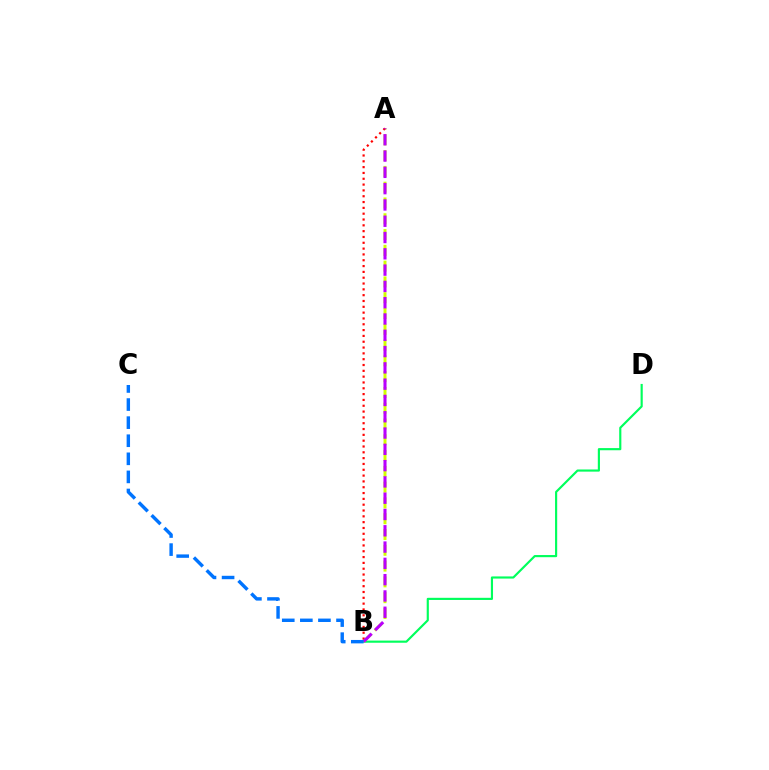{('B', 'D'): [{'color': '#00ff5c', 'line_style': 'solid', 'thickness': 1.55}], ('A', 'B'): [{'color': '#d1ff00', 'line_style': 'dashed', 'thickness': 2.14}, {'color': '#ff0000', 'line_style': 'dotted', 'thickness': 1.58}, {'color': '#b900ff', 'line_style': 'dashed', 'thickness': 2.21}], ('B', 'C'): [{'color': '#0074ff', 'line_style': 'dashed', 'thickness': 2.46}]}